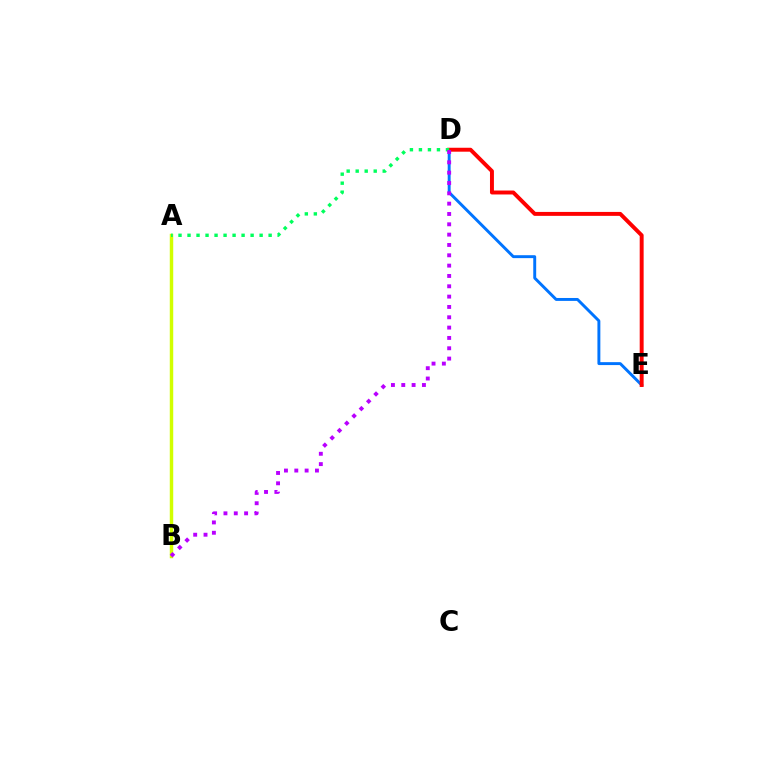{('D', 'E'): [{'color': '#0074ff', 'line_style': 'solid', 'thickness': 2.11}, {'color': '#ff0000', 'line_style': 'solid', 'thickness': 2.83}], ('A', 'B'): [{'color': '#d1ff00', 'line_style': 'solid', 'thickness': 2.49}], ('A', 'D'): [{'color': '#00ff5c', 'line_style': 'dotted', 'thickness': 2.45}], ('B', 'D'): [{'color': '#b900ff', 'line_style': 'dotted', 'thickness': 2.81}]}